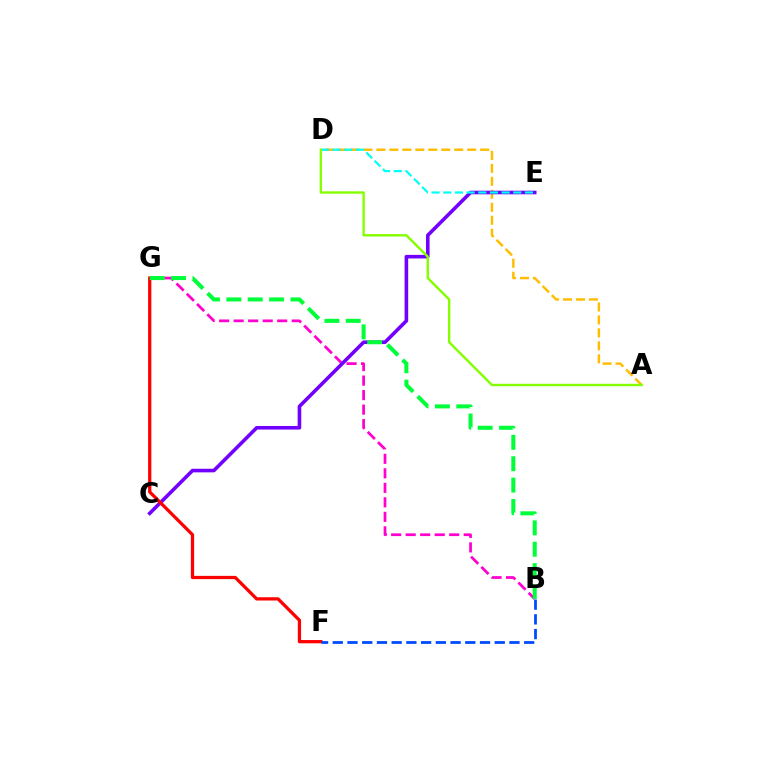{('A', 'D'): [{'color': '#ffbd00', 'line_style': 'dashed', 'thickness': 1.76}, {'color': '#84ff00', 'line_style': 'solid', 'thickness': 1.73}], ('B', 'G'): [{'color': '#ff00cf', 'line_style': 'dashed', 'thickness': 1.97}, {'color': '#00ff39', 'line_style': 'dashed', 'thickness': 2.9}], ('C', 'E'): [{'color': '#7200ff', 'line_style': 'solid', 'thickness': 2.59}], ('D', 'E'): [{'color': '#00fff6', 'line_style': 'dashed', 'thickness': 1.59}], ('F', 'G'): [{'color': '#ff0000', 'line_style': 'solid', 'thickness': 2.35}], ('B', 'F'): [{'color': '#004bff', 'line_style': 'dashed', 'thickness': 2.0}]}